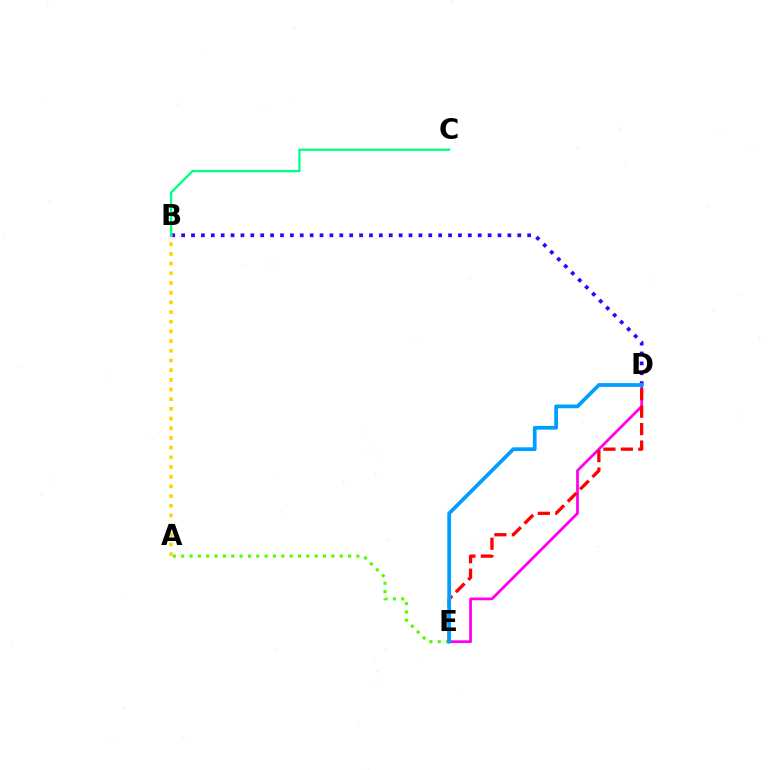{('B', 'D'): [{'color': '#3700ff', 'line_style': 'dotted', 'thickness': 2.69}], ('D', 'E'): [{'color': '#ff00ed', 'line_style': 'solid', 'thickness': 1.99}, {'color': '#ff0000', 'line_style': 'dashed', 'thickness': 2.37}, {'color': '#009eff', 'line_style': 'solid', 'thickness': 2.7}], ('A', 'B'): [{'color': '#ffd500', 'line_style': 'dotted', 'thickness': 2.63}], ('B', 'C'): [{'color': '#00ff86', 'line_style': 'solid', 'thickness': 1.66}], ('A', 'E'): [{'color': '#4fff00', 'line_style': 'dotted', 'thickness': 2.27}]}